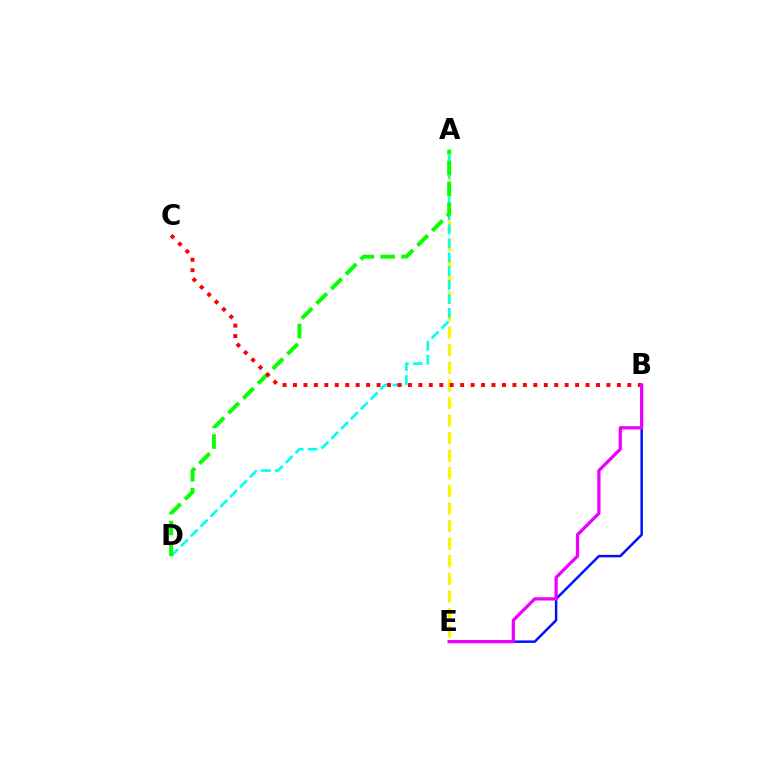{('B', 'E'): [{'color': '#0010ff', 'line_style': 'solid', 'thickness': 1.78}, {'color': '#ee00ff', 'line_style': 'solid', 'thickness': 2.34}], ('A', 'E'): [{'color': '#fcf500', 'line_style': 'dashed', 'thickness': 2.39}], ('A', 'D'): [{'color': '#00fff6', 'line_style': 'dashed', 'thickness': 1.89}, {'color': '#08ff00', 'line_style': 'dashed', 'thickness': 2.83}], ('B', 'C'): [{'color': '#ff0000', 'line_style': 'dotted', 'thickness': 2.84}]}